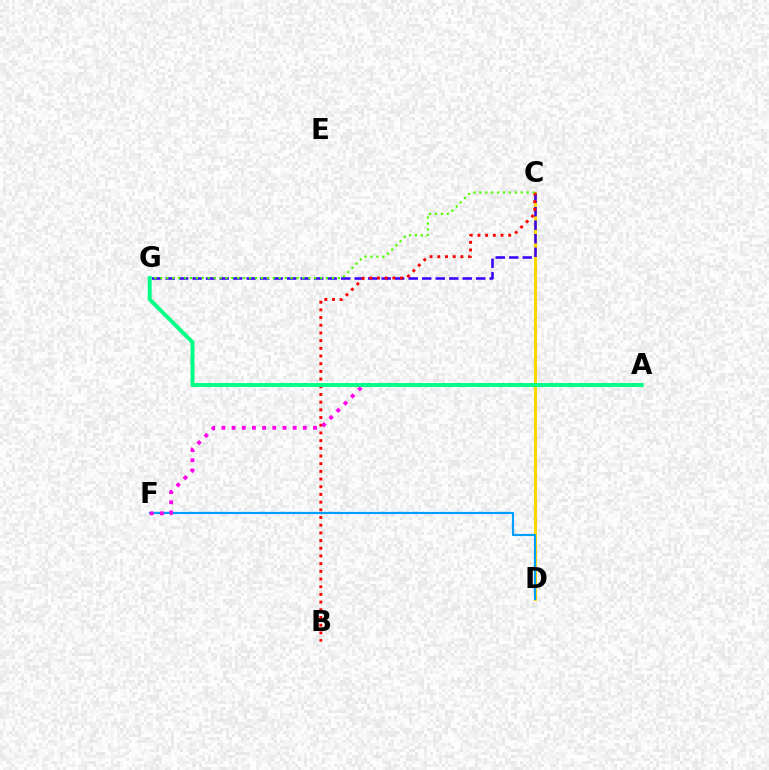{('C', 'D'): [{'color': '#ffd500', 'line_style': 'solid', 'thickness': 2.22}], ('C', 'G'): [{'color': '#3700ff', 'line_style': 'dashed', 'thickness': 1.83}, {'color': '#4fff00', 'line_style': 'dotted', 'thickness': 1.61}], ('B', 'C'): [{'color': '#ff0000', 'line_style': 'dotted', 'thickness': 2.09}], ('D', 'F'): [{'color': '#009eff', 'line_style': 'solid', 'thickness': 1.58}], ('A', 'F'): [{'color': '#ff00ed', 'line_style': 'dotted', 'thickness': 2.76}], ('A', 'G'): [{'color': '#00ff86', 'line_style': 'solid', 'thickness': 2.83}]}